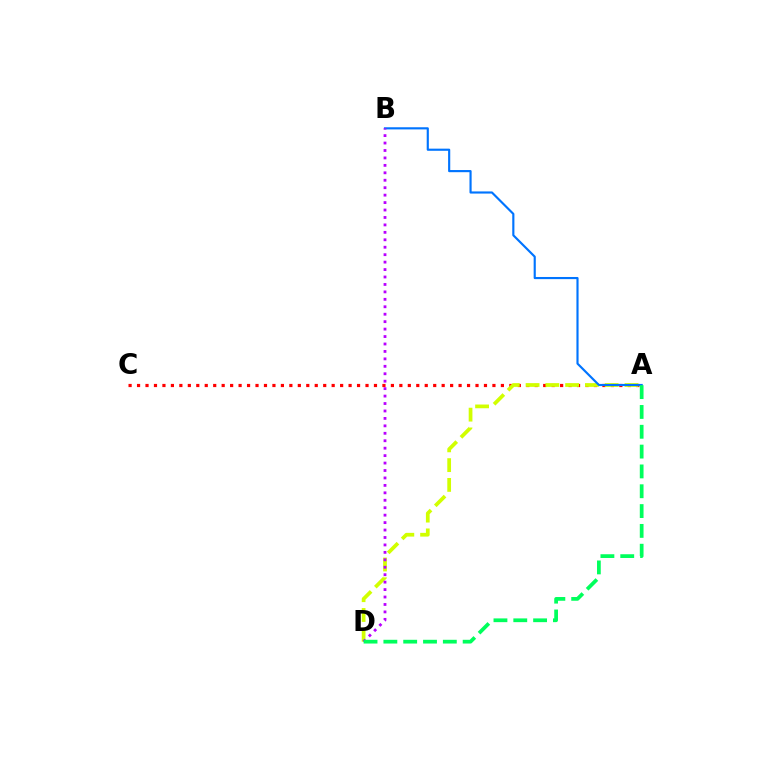{('A', 'C'): [{'color': '#ff0000', 'line_style': 'dotted', 'thickness': 2.3}], ('A', 'D'): [{'color': '#d1ff00', 'line_style': 'dashed', 'thickness': 2.69}, {'color': '#00ff5c', 'line_style': 'dashed', 'thickness': 2.69}], ('A', 'B'): [{'color': '#0074ff', 'line_style': 'solid', 'thickness': 1.55}], ('B', 'D'): [{'color': '#b900ff', 'line_style': 'dotted', 'thickness': 2.02}]}